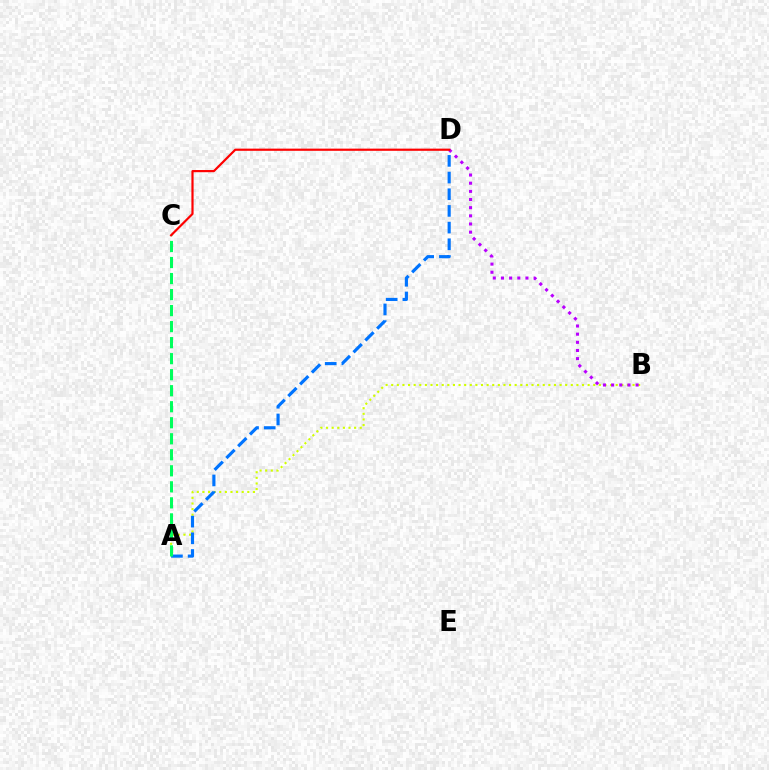{('A', 'B'): [{'color': '#d1ff00', 'line_style': 'dotted', 'thickness': 1.52}], ('A', 'D'): [{'color': '#0074ff', 'line_style': 'dashed', 'thickness': 2.27}], ('B', 'D'): [{'color': '#b900ff', 'line_style': 'dotted', 'thickness': 2.22}], ('A', 'C'): [{'color': '#00ff5c', 'line_style': 'dashed', 'thickness': 2.18}], ('C', 'D'): [{'color': '#ff0000', 'line_style': 'solid', 'thickness': 1.57}]}